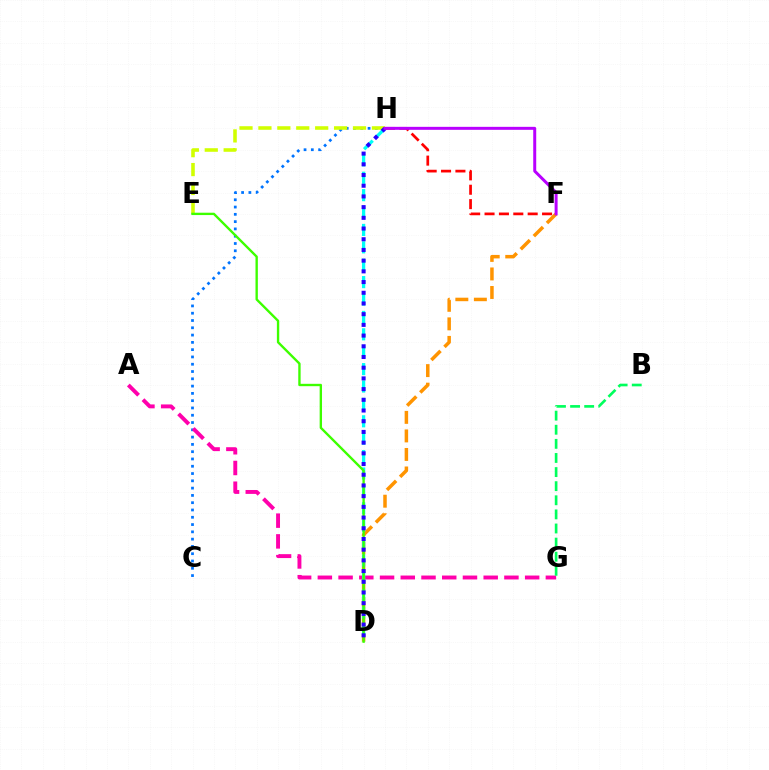{('C', 'H'): [{'color': '#0074ff', 'line_style': 'dotted', 'thickness': 1.98}], ('A', 'G'): [{'color': '#ff00ac', 'line_style': 'dashed', 'thickness': 2.82}], ('D', 'F'): [{'color': '#ff9400', 'line_style': 'dashed', 'thickness': 2.52}], ('B', 'G'): [{'color': '#00ff5c', 'line_style': 'dashed', 'thickness': 1.92}], ('F', 'H'): [{'color': '#ff0000', 'line_style': 'dashed', 'thickness': 1.95}, {'color': '#b900ff', 'line_style': 'solid', 'thickness': 2.15}], ('D', 'H'): [{'color': '#00fff6', 'line_style': 'dashed', 'thickness': 2.36}, {'color': '#2500ff', 'line_style': 'dotted', 'thickness': 2.91}], ('E', 'H'): [{'color': '#d1ff00', 'line_style': 'dashed', 'thickness': 2.57}], ('D', 'E'): [{'color': '#3dff00', 'line_style': 'solid', 'thickness': 1.7}]}